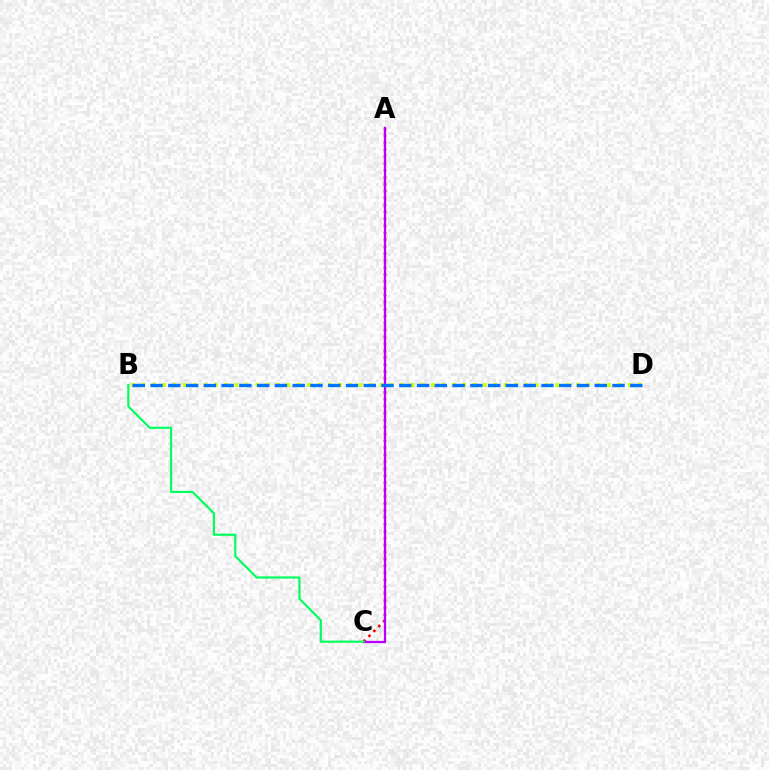{('B', 'D'): [{'color': '#d1ff00', 'line_style': 'dotted', 'thickness': 2.81}, {'color': '#0074ff', 'line_style': 'dashed', 'thickness': 2.41}], ('A', 'C'): [{'color': '#ff0000', 'line_style': 'dotted', 'thickness': 1.89}, {'color': '#b900ff', 'line_style': 'solid', 'thickness': 1.63}], ('B', 'C'): [{'color': '#00ff5c', 'line_style': 'solid', 'thickness': 1.55}]}